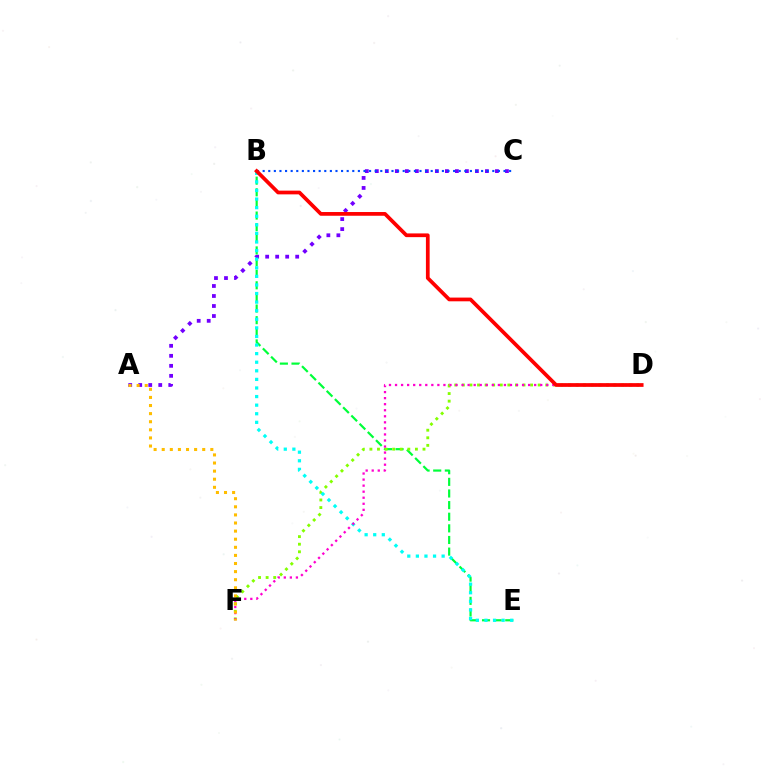{('A', 'C'): [{'color': '#7200ff', 'line_style': 'dotted', 'thickness': 2.72}], ('B', 'C'): [{'color': '#004bff', 'line_style': 'dotted', 'thickness': 1.52}], ('B', 'E'): [{'color': '#00ff39', 'line_style': 'dashed', 'thickness': 1.58}, {'color': '#00fff6', 'line_style': 'dotted', 'thickness': 2.33}], ('D', 'F'): [{'color': '#84ff00', 'line_style': 'dotted', 'thickness': 2.06}, {'color': '#ff00cf', 'line_style': 'dotted', 'thickness': 1.64}], ('B', 'D'): [{'color': '#ff0000', 'line_style': 'solid', 'thickness': 2.68}], ('A', 'F'): [{'color': '#ffbd00', 'line_style': 'dotted', 'thickness': 2.2}]}